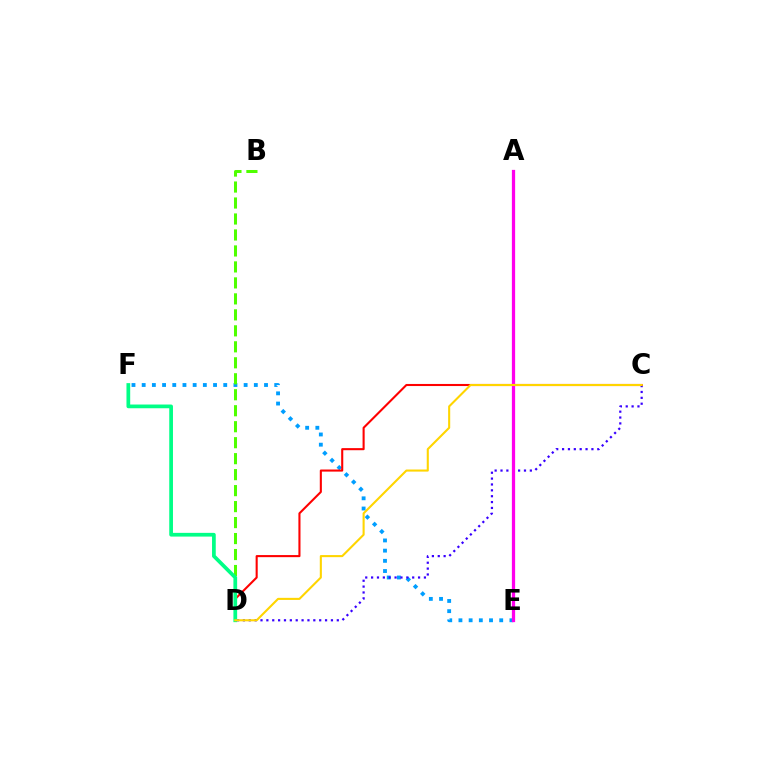{('E', 'F'): [{'color': '#009eff', 'line_style': 'dotted', 'thickness': 2.77}], ('C', 'D'): [{'color': '#3700ff', 'line_style': 'dotted', 'thickness': 1.59}, {'color': '#ff0000', 'line_style': 'solid', 'thickness': 1.5}, {'color': '#ffd500', 'line_style': 'solid', 'thickness': 1.5}], ('B', 'D'): [{'color': '#4fff00', 'line_style': 'dashed', 'thickness': 2.17}], ('D', 'F'): [{'color': '#00ff86', 'line_style': 'solid', 'thickness': 2.68}], ('A', 'E'): [{'color': '#ff00ed', 'line_style': 'solid', 'thickness': 2.34}]}